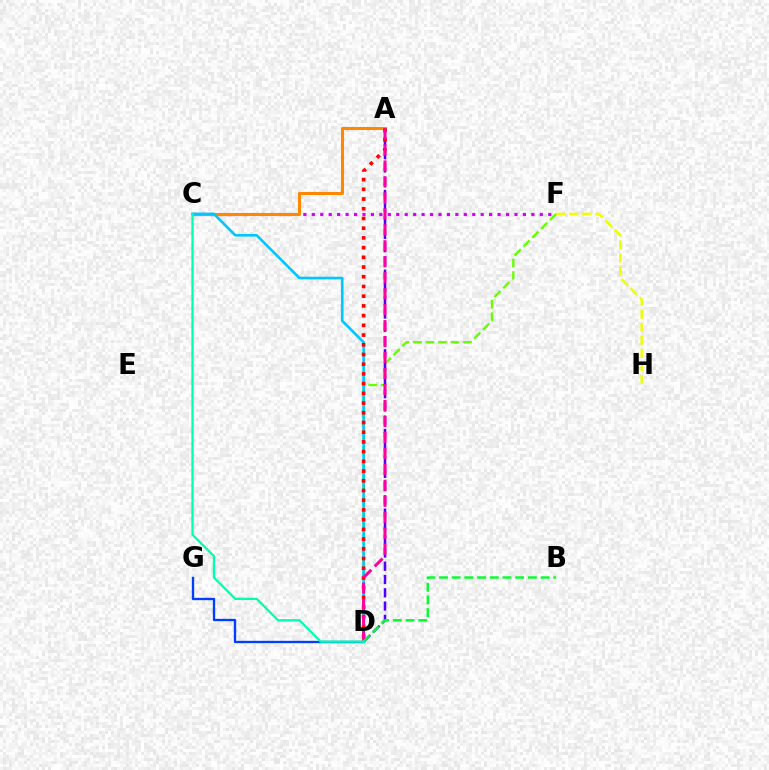{('D', 'F'): [{'color': '#66ff00', 'line_style': 'dashed', 'thickness': 1.7}], ('D', 'G'): [{'color': '#003fff', 'line_style': 'solid', 'thickness': 1.7}], ('C', 'F'): [{'color': '#d600ff', 'line_style': 'dotted', 'thickness': 2.29}], ('A', 'D'): [{'color': '#4f00ff', 'line_style': 'dashed', 'thickness': 1.8}, {'color': '#ff0000', 'line_style': 'dotted', 'thickness': 2.64}, {'color': '#ff00a0', 'line_style': 'dashed', 'thickness': 2.17}], ('A', 'C'): [{'color': '#ff8800', 'line_style': 'solid', 'thickness': 2.21}], ('C', 'D'): [{'color': '#00c7ff', 'line_style': 'solid', 'thickness': 1.89}, {'color': '#00ffaf', 'line_style': 'solid', 'thickness': 1.63}], ('B', 'D'): [{'color': '#00ff27', 'line_style': 'dashed', 'thickness': 1.73}], ('F', 'H'): [{'color': '#eeff00', 'line_style': 'dashed', 'thickness': 1.77}]}